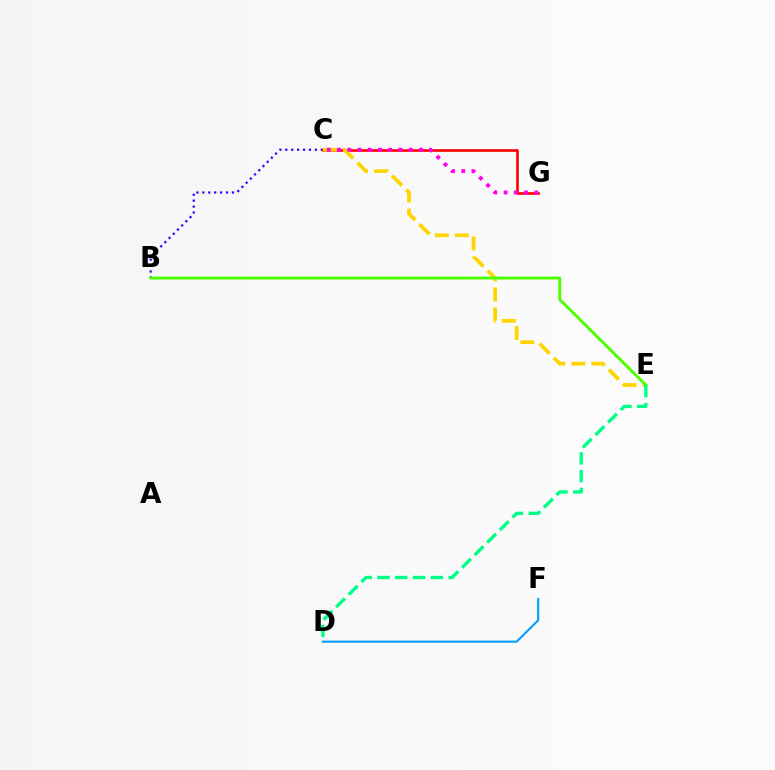{('B', 'C'): [{'color': '#3700ff', 'line_style': 'dotted', 'thickness': 1.61}], ('C', 'G'): [{'color': '#ff0000', 'line_style': 'solid', 'thickness': 1.89}, {'color': '#ff00ed', 'line_style': 'dotted', 'thickness': 2.78}], ('C', 'E'): [{'color': '#ffd500', 'line_style': 'dashed', 'thickness': 2.71}], ('B', 'E'): [{'color': '#4fff00', 'line_style': 'solid', 'thickness': 2.09}], ('D', 'E'): [{'color': '#00ff86', 'line_style': 'dashed', 'thickness': 2.41}], ('D', 'F'): [{'color': '#009eff', 'line_style': 'solid', 'thickness': 1.5}]}